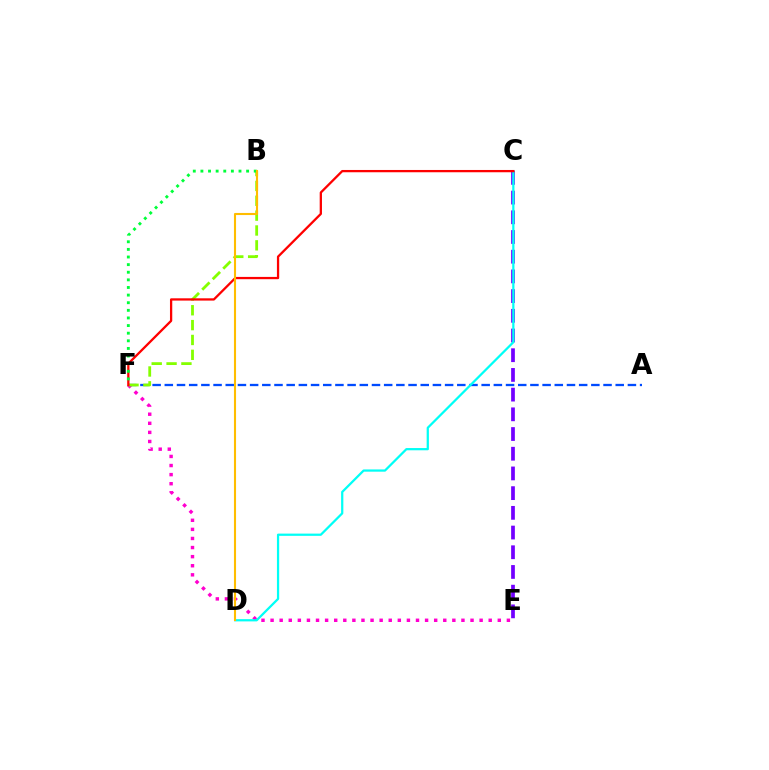{('E', 'F'): [{'color': '#ff00cf', 'line_style': 'dotted', 'thickness': 2.47}], ('A', 'F'): [{'color': '#004bff', 'line_style': 'dashed', 'thickness': 1.66}], ('C', 'E'): [{'color': '#7200ff', 'line_style': 'dashed', 'thickness': 2.68}], ('C', 'D'): [{'color': '#00fff6', 'line_style': 'solid', 'thickness': 1.62}], ('B', 'F'): [{'color': '#84ff00', 'line_style': 'dashed', 'thickness': 2.02}, {'color': '#00ff39', 'line_style': 'dotted', 'thickness': 2.07}], ('C', 'F'): [{'color': '#ff0000', 'line_style': 'solid', 'thickness': 1.64}], ('B', 'D'): [{'color': '#ffbd00', 'line_style': 'solid', 'thickness': 1.52}]}